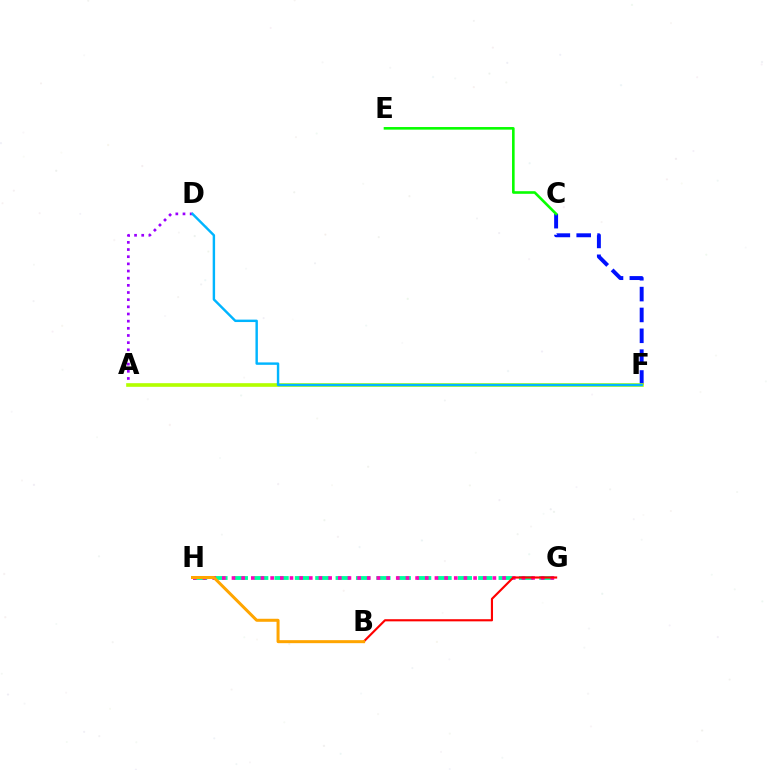{('C', 'F'): [{'color': '#0010ff', 'line_style': 'dashed', 'thickness': 2.83}], ('G', 'H'): [{'color': '#00ff9d', 'line_style': 'dashed', 'thickness': 2.77}, {'color': '#ff00bd', 'line_style': 'dotted', 'thickness': 2.63}], ('C', 'E'): [{'color': '#08ff00', 'line_style': 'solid', 'thickness': 1.88}], ('A', 'D'): [{'color': '#9b00ff', 'line_style': 'dotted', 'thickness': 1.95}], ('B', 'G'): [{'color': '#ff0000', 'line_style': 'solid', 'thickness': 1.54}], ('A', 'F'): [{'color': '#b3ff00', 'line_style': 'solid', 'thickness': 2.62}], ('B', 'H'): [{'color': '#ffa500', 'line_style': 'solid', 'thickness': 2.16}], ('D', 'F'): [{'color': '#00b5ff', 'line_style': 'solid', 'thickness': 1.75}]}